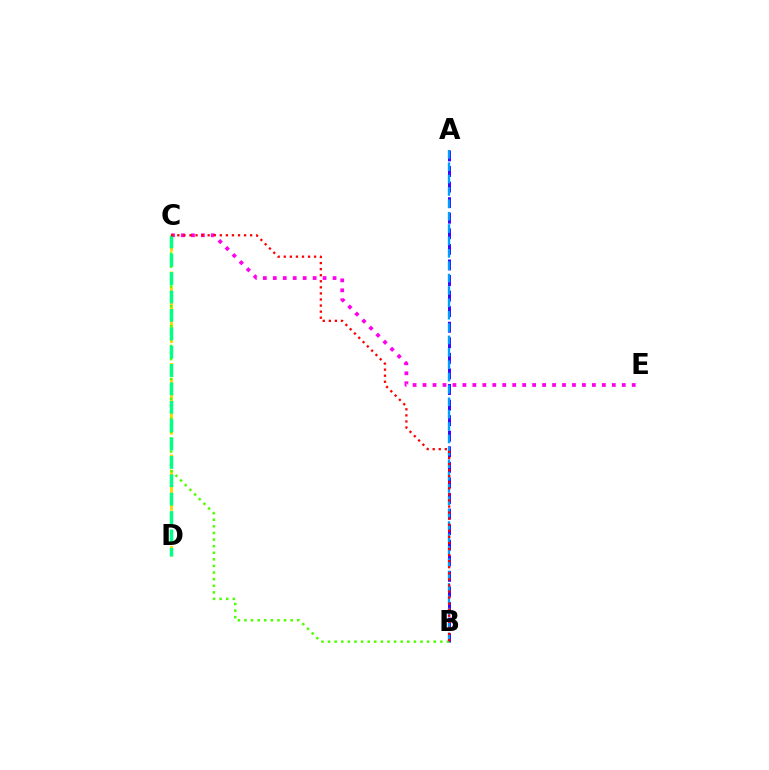{('C', 'E'): [{'color': '#ff00ed', 'line_style': 'dotted', 'thickness': 2.71}], ('A', 'B'): [{'color': '#3700ff', 'line_style': 'dashed', 'thickness': 2.12}, {'color': '#009eff', 'line_style': 'dashed', 'thickness': 1.68}], ('C', 'D'): [{'color': '#ffd500', 'line_style': 'dashed', 'thickness': 2.07}, {'color': '#00ff86', 'line_style': 'dashed', 'thickness': 2.5}], ('B', 'C'): [{'color': '#4fff00', 'line_style': 'dotted', 'thickness': 1.79}, {'color': '#ff0000', 'line_style': 'dotted', 'thickness': 1.65}]}